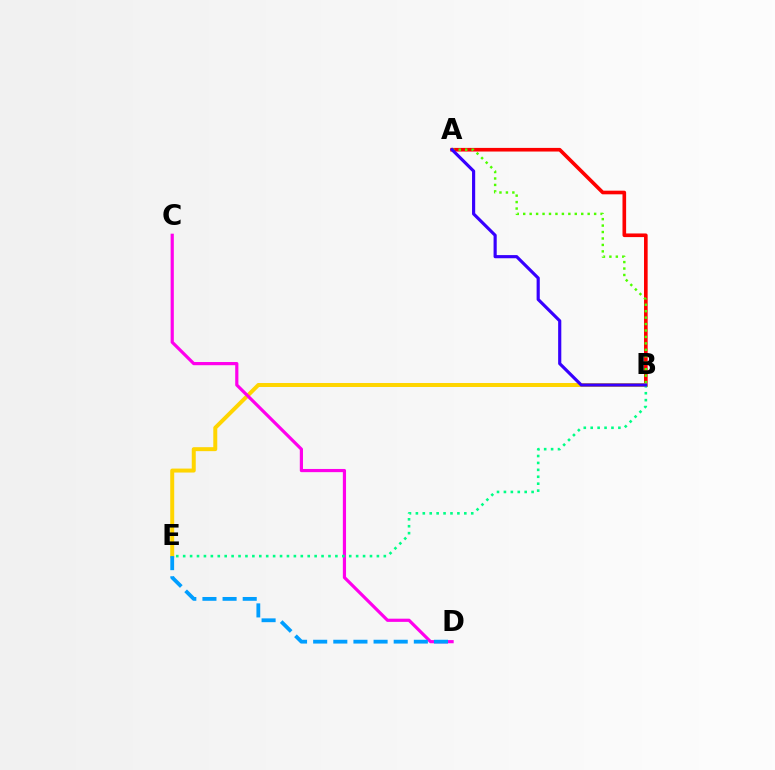{('A', 'B'): [{'color': '#ff0000', 'line_style': 'solid', 'thickness': 2.62}, {'color': '#4fff00', 'line_style': 'dotted', 'thickness': 1.75}, {'color': '#3700ff', 'line_style': 'solid', 'thickness': 2.27}], ('B', 'E'): [{'color': '#ffd500', 'line_style': 'solid', 'thickness': 2.86}, {'color': '#00ff86', 'line_style': 'dotted', 'thickness': 1.88}], ('C', 'D'): [{'color': '#ff00ed', 'line_style': 'solid', 'thickness': 2.3}], ('D', 'E'): [{'color': '#009eff', 'line_style': 'dashed', 'thickness': 2.74}]}